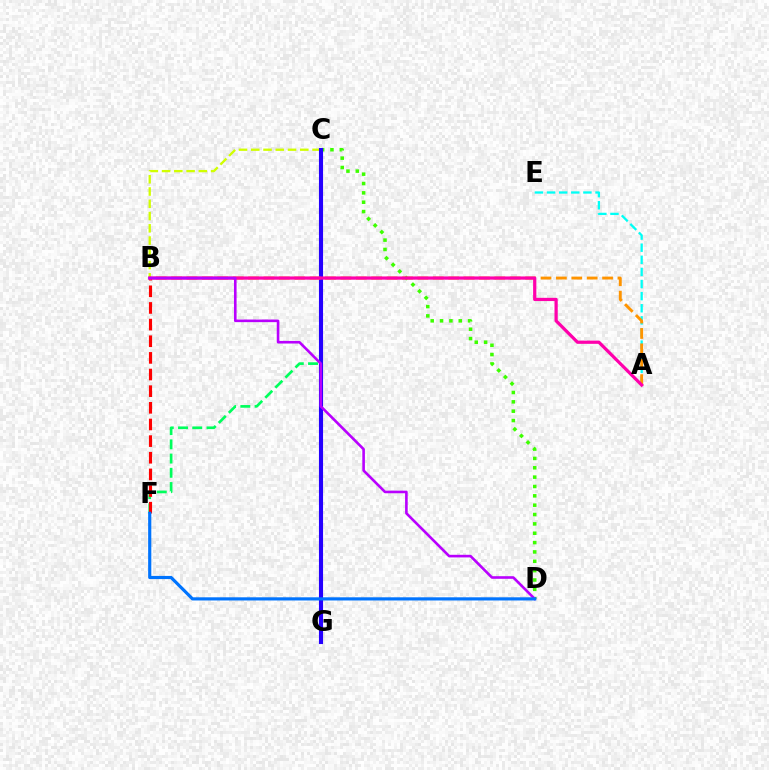{('B', 'C'): [{'color': '#d1ff00', 'line_style': 'dashed', 'thickness': 1.67}], ('C', 'F'): [{'color': '#00ff5c', 'line_style': 'dashed', 'thickness': 1.93}], ('C', 'D'): [{'color': '#3dff00', 'line_style': 'dotted', 'thickness': 2.54}], ('C', 'G'): [{'color': '#2500ff', 'line_style': 'solid', 'thickness': 2.95}], ('A', 'E'): [{'color': '#00fff6', 'line_style': 'dashed', 'thickness': 1.65}], ('B', 'F'): [{'color': '#ff0000', 'line_style': 'dashed', 'thickness': 2.26}], ('A', 'B'): [{'color': '#ff9400', 'line_style': 'dashed', 'thickness': 2.09}, {'color': '#ff00ac', 'line_style': 'solid', 'thickness': 2.32}], ('B', 'D'): [{'color': '#b900ff', 'line_style': 'solid', 'thickness': 1.88}], ('D', 'F'): [{'color': '#0074ff', 'line_style': 'solid', 'thickness': 2.28}]}